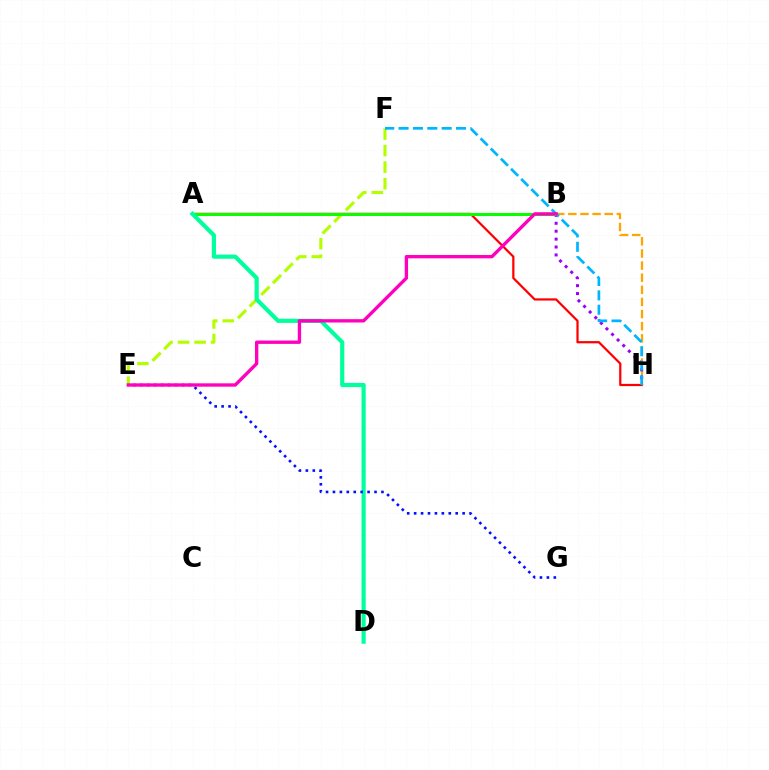{('E', 'F'): [{'color': '#b3ff00', 'line_style': 'dashed', 'thickness': 2.24}], ('B', 'H'): [{'color': '#ffa500', 'line_style': 'dashed', 'thickness': 1.65}, {'color': '#9b00ff', 'line_style': 'dotted', 'thickness': 2.15}], ('A', 'H'): [{'color': '#ff0000', 'line_style': 'solid', 'thickness': 1.61}], ('A', 'B'): [{'color': '#08ff00', 'line_style': 'solid', 'thickness': 2.15}], ('F', 'H'): [{'color': '#00b5ff', 'line_style': 'dashed', 'thickness': 1.95}], ('A', 'D'): [{'color': '#00ff9d', 'line_style': 'solid', 'thickness': 2.99}], ('E', 'G'): [{'color': '#0010ff', 'line_style': 'dotted', 'thickness': 1.88}], ('B', 'E'): [{'color': '#ff00bd', 'line_style': 'solid', 'thickness': 2.41}]}